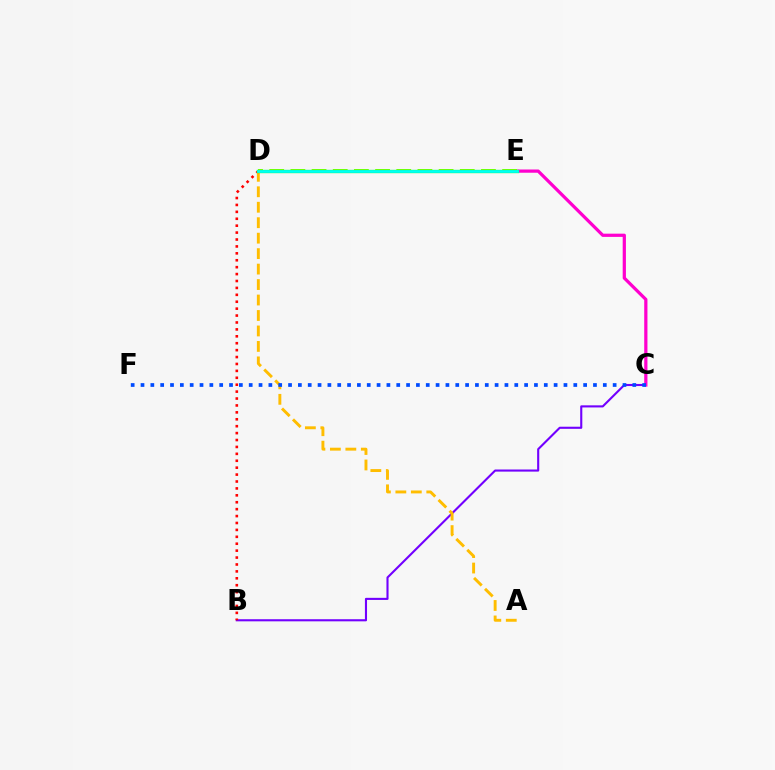{('B', 'C'): [{'color': '#7200ff', 'line_style': 'solid', 'thickness': 1.52}], ('C', 'E'): [{'color': '#ff00cf', 'line_style': 'solid', 'thickness': 2.33}], ('D', 'E'): [{'color': '#84ff00', 'line_style': 'dashed', 'thickness': 2.88}, {'color': '#00ff39', 'line_style': 'solid', 'thickness': 2.4}, {'color': '#00fff6', 'line_style': 'solid', 'thickness': 1.94}], ('B', 'D'): [{'color': '#ff0000', 'line_style': 'dotted', 'thickness': 1.88}], ('A', 'D'): [{'color': '#ffbd00', 'line_style': 'dashed', 'thickness': 2.1}], ('C', 'F'): [{'color': '#004bff', 'line_style': 'dotted', 'thickness': 2.67}]}